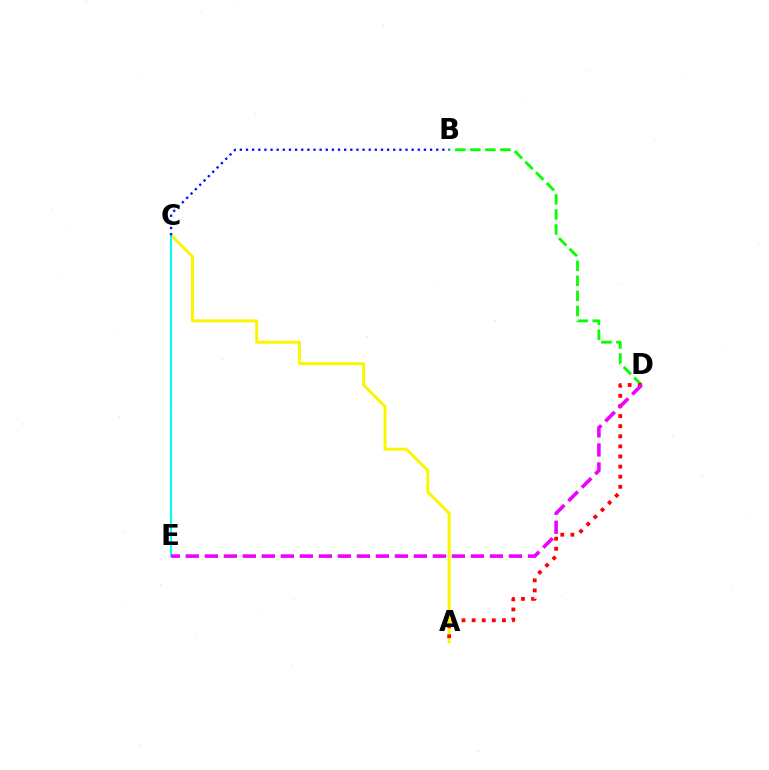{('B', 'D'): [{'color': '#08ff00', 'line_style': 'dashed', 'thickness': 2.04}], ('A', 'C'): [{'color': '#fcf500', 'line_style': 'solid', 'thickness': 2.14}], ('C', 'E'): [{'color': '#00fff6', 'line_style': 'solid', 'thickness': 1.53}], ('A', 'D'): [{'color': '#ff0000', 'line_style': 'dotted', 'thickness': 2.75}], ('B', 'C'): [{'color': '#0010ff', 'line_style': 'dotted', 'thickness': 1.67}], ('D', 'E'): [{'color': '#ee00ff', 'line_style': 'dashed', 'thickness': 2.58}]}